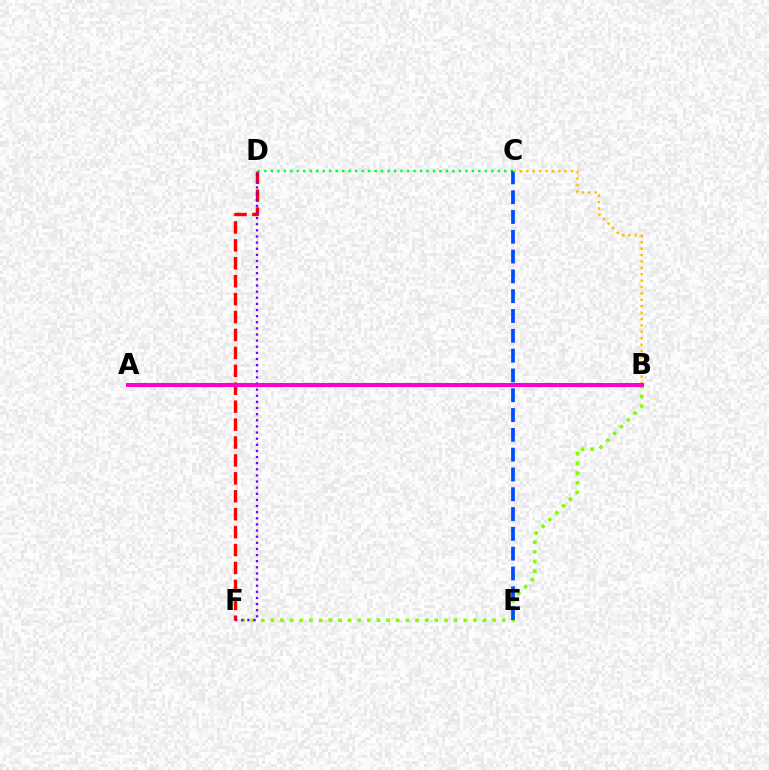{('B', 'F'): [{'color': '#84ff00', 'line_style': 'dotted', 'thickness': 2.62}], ('D', 'F'): [{'color': '#ff0000', 'line_style': 'dashed', 'thickness': 2.43}, {'color': '#7200ff', 'line_style': 'dotted', 'thickness': 1.66}], ('C', 'D'): [{'color': '#00ff39', 'line_style': 'dotted', 'thickness': 1.76}], ('A', 'B'): [{'color': '#00fff6', 'line_style': 'dashed', 'thickness': 2.19}, {'color': '#ff00cf', 'line_style': 'solid', 'thickness': 2.89}], ('C', 'E'): [{'color': '#004bff', 'line_style': 'dashed', 'thickness': 2.69}], ('B', 'C'): [{'color': '#ffbd00', 'line_style': 'dotted', 'thickness': 1.74}]}